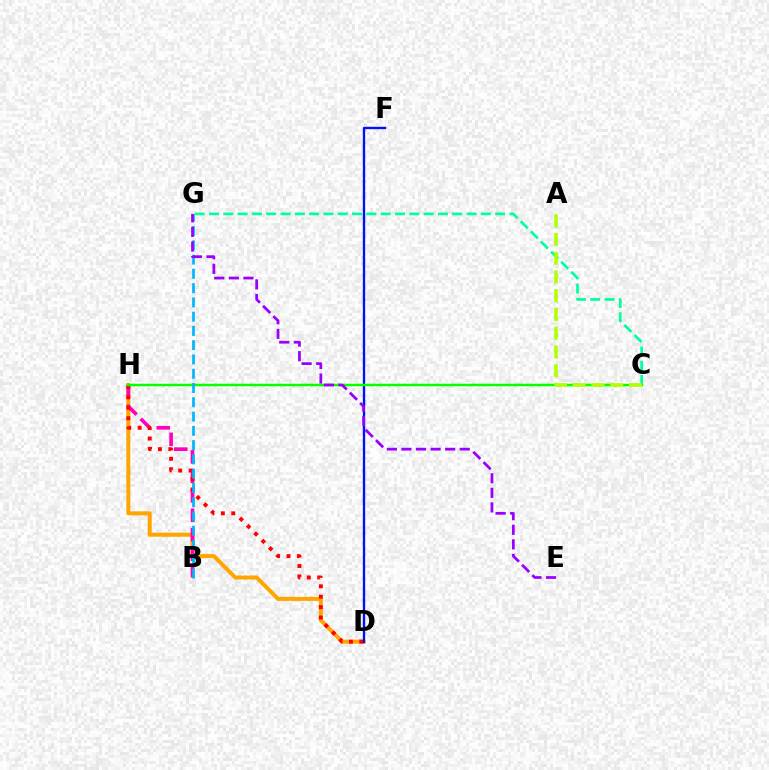{('C', 'G'): [{'color': '#00ff9d', 'line_style': 'dashed', 'thickness': 1.94}], ('D', 'H'): [{'color': '#ffa500', 'line_style': 'solid', 'thickness': 2.88}, {'color': '#ff0000', 'line_style': 'dotted', 'thickness': 2.83}], ('B', 'H'): [{'color': '#ff00bd', 'line_style': 'dashed', 'thickness': 2.64}], ('D', 'F'): [{'color': '#0010ff', 'line_style': 'solid', 'thickness': 1.69}], ('C', 'H'): [{'color': '#08ff00', 'line_style': 'solid', 'thickness': 1.8}], ('B', 'G'): [{'color': '#00b5ff', 'line_style': 'dashed', 'thickness': 1.94}], ('E', 'G'): [{'color': '#9b00ff', 'line_style': 'dashed', 'thickness': 1.98}], ('A', 'C'): [{'color': '#b3ff00', 'line_style': 'dashed', 'thickness': 2.55}]}